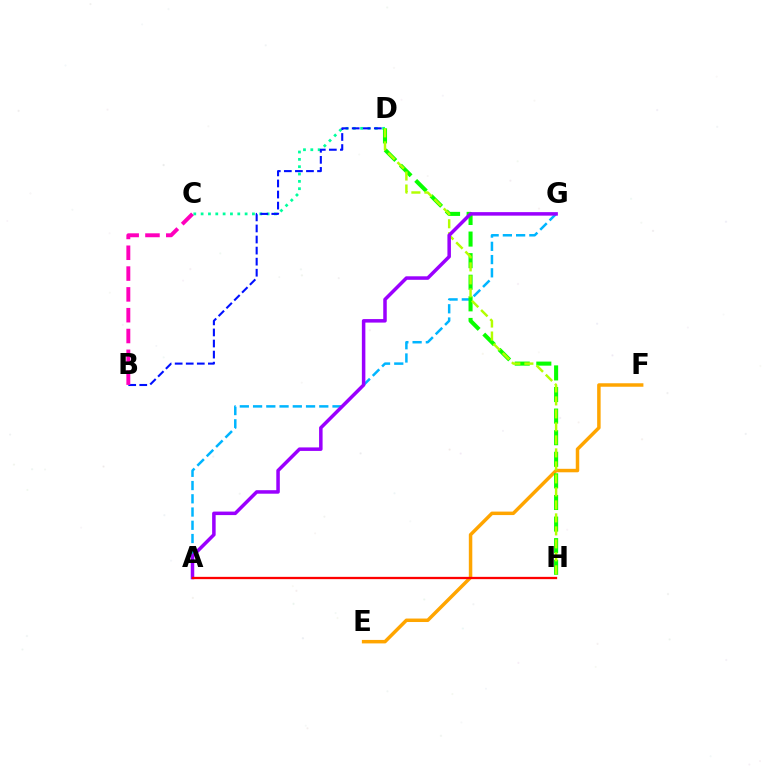{('C', 'D'): [{'color': '#00ff9d', 'line_style': 'dotted', 'thickness': 1.99}], ('B', 'D'): [{'color': '#0010ff', 'line_style': 'dashed', 'thickness': 1.5}], ('E', 'F'): [{'color': '#ffa500', 'line_style': 'solid', 'thickness': 2.51}], ('A', 'G'): [{'color': '#00b5ff', 'line_style': 'dashed', 'thickness': 1.8}, {'color': '#9b00ff', 'line_style': 'solid', 'thickness': 2.53}], ('D', 'H'): [{'color': '#08ff00', 'line_style': 'dashed', 'thickness': 2.93}, {'color': '#b3ff00', 'line_style': 'dashed', 'thickness': 1.77}], ('B', 'C'): [{'color': '#ff00bd', 'line_style': 'dashed', 'thickness': 2.83}], ('A', 'H'): [{'color': '#ff0000', 'line_style': 'solid', 'thickness': 1.65}]}